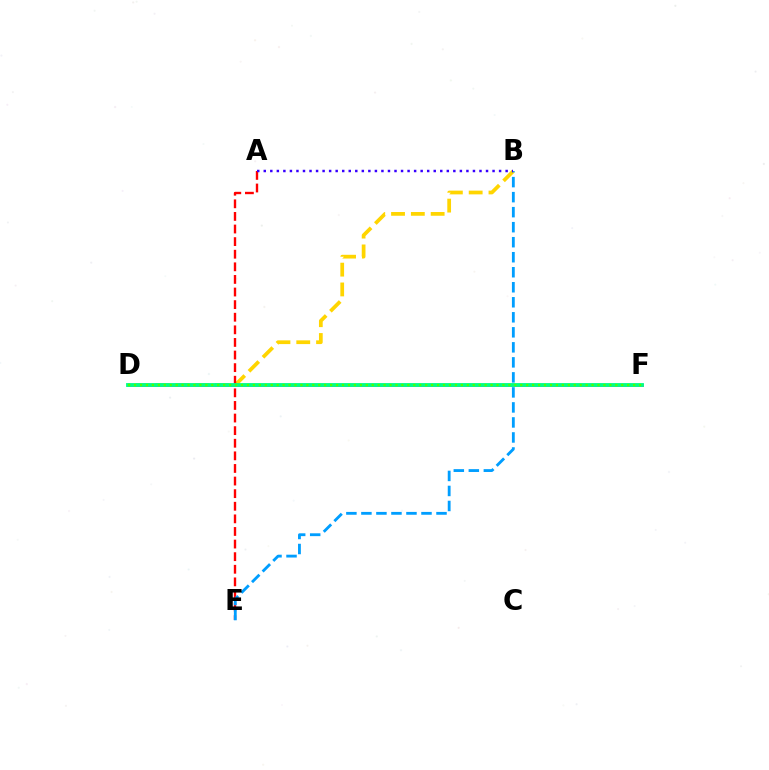{('B', 'D'): [{'color': '#ffd500', 'line_style': 'dashed', 'thickness': 2.69}], ('A', 'E'): [{'color': '#ff0000', 'line_style': 'dashed', 'thickness': 1.71}], ('B', 'E'): [{'color': '#009eff', 'line_style': 'dashed', 'thickness': 2.04}], ('D', 'F'): [{'color': '#ff00ed', 'line_style': 'solid', 'thickness': 1.95}, {'color': '#00ff86', 'line_style': 'solid', 'thickness': 2.77}, {'color': '#4fff00', 'line_style': 'dotted', 'thickness': 1.61}], ('A', 'B'): [{'color': '#3700ff', 'line_style': 'dotted', 'thickness': 1.78}]}